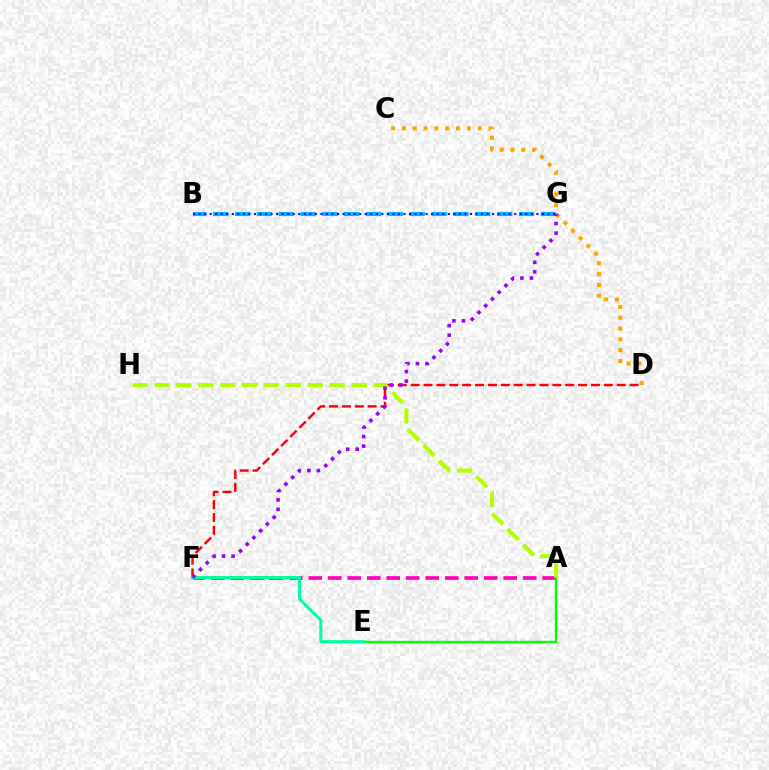{('B', 'G'): [{'color': '#00b5ff', 'line_style': 'dashed', 'thickness': 2.97}, {'color': '#0010ff', 'line_style': 'dotted', 'thickness': 1.5}], ('C', 'D'): [{'color': '#ffa500', 'line_style': 'dotted', 'thickness': 2.94}], ('A', 'F'): [{'color': '#ff00bd', 'line_style': 'dashed', 'thickness': 2.65}], ('D', 'F'): [{'color': '#ff0000', 'line_style': 'dashed', 'thickness': 1.75}], ('A', 'E'): [{'color': '#08ff00', 'line_style': 'solid', 'thickness': 1.73}], ('A', 'H'): [{'color': '#b3ff00', 'line_style': 'dashed', 'thickness': 2.98}], ('E', 'F'): [{'color': '#00ff9d', 'line_style': 'solid', 'thickness': 2.18}], ('F', 'G'): [{'color': '#9b00ff', 'line_style': 'dotted', 'thickness': 2.59}]}